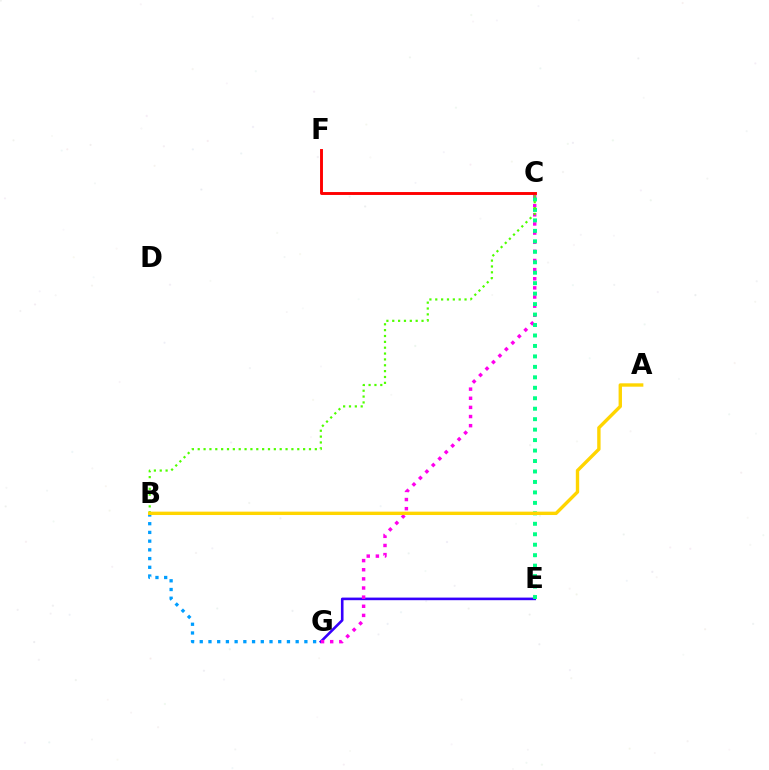{('E', 'G'): [{'color': '#3700ff', 'line_style': 'solid', 'thickness': 1.88}], ('C', 'G'): [{'color': '#ff00ed', 'line_style': 'dotted', 'thickness': 2.48}], ('C', 'E'): [{'color': '#00ff86', 'line_style': 'dotted', 'thickness': 2.84}], ('B', 'C'): [{'color': '#4fff00', 'line_style': 'dotted', 'thickness': 1.59}], ('C', 'F'): [{'color': '#ff0000', 'line_style': 'solid', 'thickness': 2.1}], ('B', 'G'): [{'color': '#009eff', 'line_style': 'dotted', 'thickness': 2.37}], ('A', 'B'): [{'color': '#ffd500', 'line_style': 'solid', 'thickness': 2.43}]}